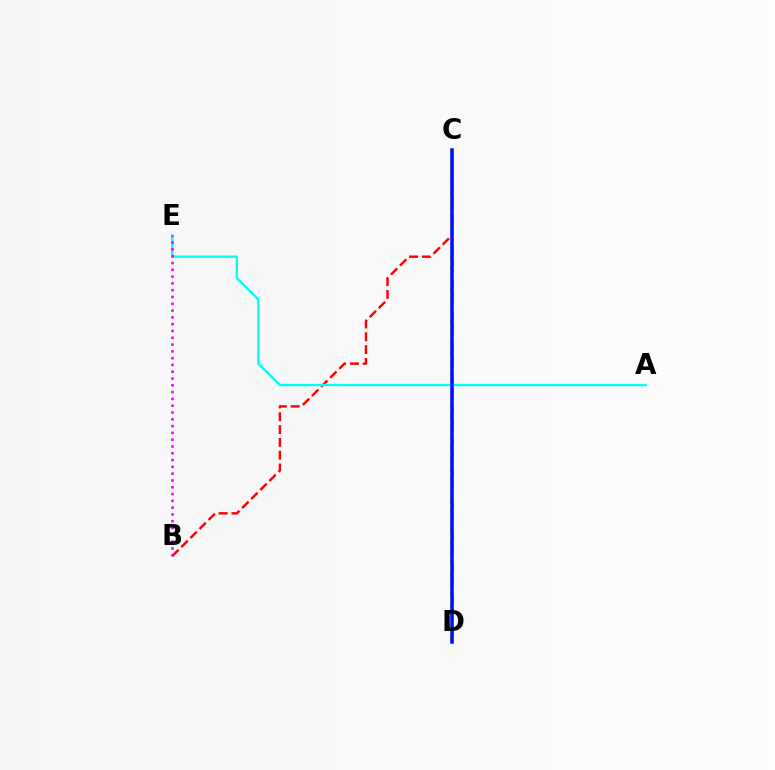{('B', 'C'): [{'color': '#ff0000', 'line_style': 'dashed', 'thickness': 1.74}], ('C', 'D'): [{'color': '#08ff00', 'line_style': 'dashed', 'thickness': 2.15}, {'color': '#fcf500', 'line_style': 'dotted', 'thickness': 2.87}, {'color': '#0010ff', 'line_style': 'solid', 'thickness': 2.54}], ('A', 'E'): [{'color': '#00fff6', 'line_style': 'solid', 'thickness': 1.71}], ('B', 'E'): [{'color': '#ee00ff', 'line_style': 'dotted', 'thickness': 1.85}]}